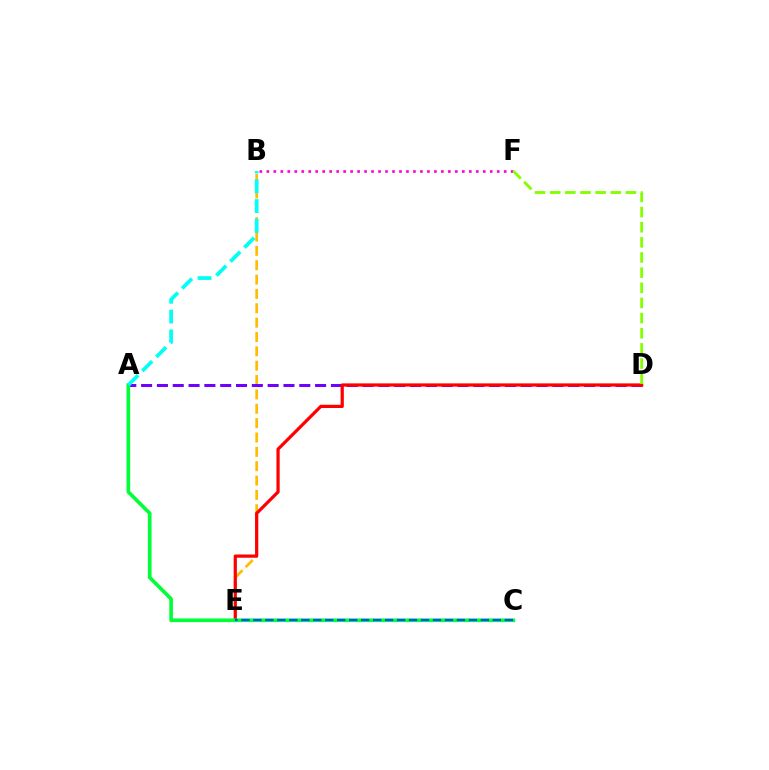{('B', 'E'): [{'color': '#ffbd00', 'line_style': 'dashed', 'thickness': 1.95}], ('A', 'D'): [{'color': '#7200ff', 'line_style': 'dashed', 'thickness': 2.15}], ('B', 'F'): [{'color': '#ff00cf', 'line_style': 'dotted', 'thickness': 1.9}], ('D', 'E'): [{'color': '#ff0000', 'line_style': 'solid', 'thickness': 2.32}], ('D', 'F'): [{'color': '#84ff00', 'line_style': 'dashed', 'thickness': 2.06}], ('A', 'C'): [{'color': '#00ff39', 'line_style': 'solid', 'thickness': 2.64}], ('A', 'B'): [{'color': '#00fff6', 'line_style': 'dashed', 'thickness': 2.69}], ('C', 'E'): [{'color': '#004bff', 'line_style': 'dashed', 'thickness': 1.63}]}